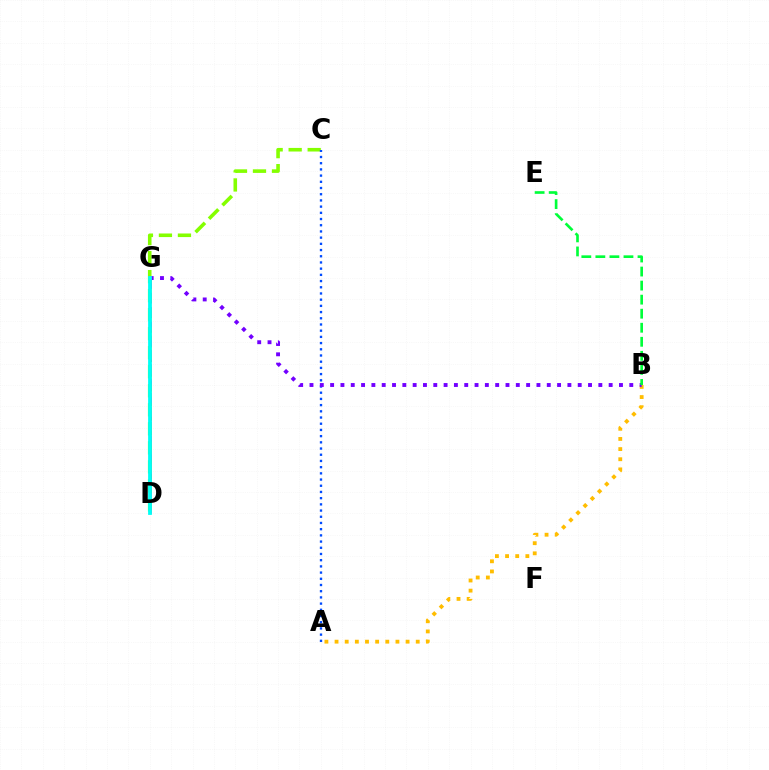{('D', 'G'): [{'color': '#ff0000', 'line_style': 'dashed', 'thickness': 1.99}, {'color': '#ff00cf', 'line_style': 'dashed', 'thickness': 1.94}, {'color': '#00fff6', 'line_style': 'solid', 'thickness': 2.73}], ('A', 'B'): [{'color': '#ffbd00', 'line_style': 'dotted', 'thickness': 2.76}], ('C', 'D'): [{'color': '#84ff00', 'line_style': 'dashed', 'thickness': 2.58}], ('A', 'C'): [{'color': '#004bff', 'line_style': 'dotted', 'thickness': 1.69}], ('B', 'G'): [{'color': '#7200ff', 'line_style': 'dotted', 'thickness': 2.8}], ('B', 'E'): [{'color': '#00ff39', 'line_style': 'dashed', 'thickness': 1.91}]}